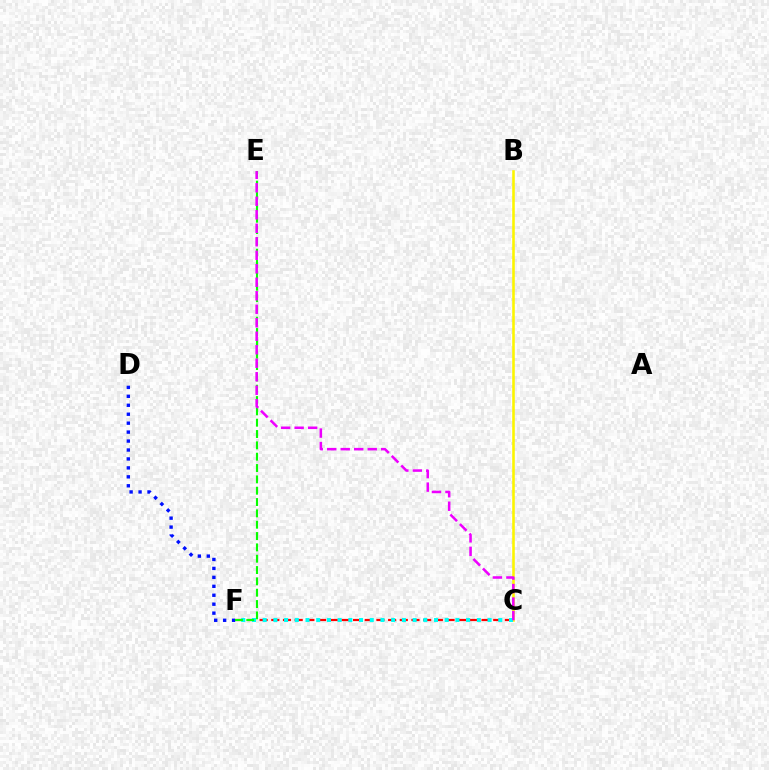{('B', 'C'): [{'color': '#fcf500', 'line_style': 'solid', 'thickness': 1.86}], ('C', 'F'): [{'color': '#ff0000', 'line_style': 'dashed', 'thickness': 1.59}, {'color': '#00fff6', 'line_style': 'dotted', 'thickness': 2.91}], ('D', 'F'): [{'color': '#0010ff', 'line_style': 'dotted', 'thickness': 2.43}], ('E', 'F'): [{'color': '#08ff00', 'line_style': 'dashed', 'thickness': 1.54}], ('C', 'E'): [{'color': '#ee00ff', 'line_style': 'dashed', 'thickness': 1.83}]}